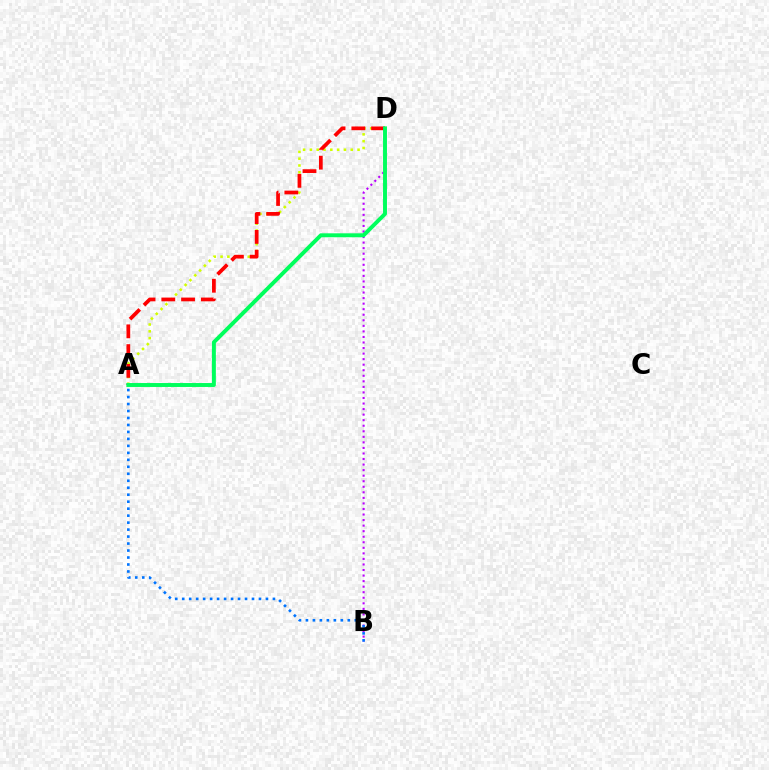{('B', 'D'): [{'color': '#b900ff', 'line_style': 'dotted', 'thickness': 1.51}], ('A', 'B'): [{'color': '#0074ff', 'line_style': 'dotted', 'thickness': 1.9}], ('A', 'D'): [{'color': '#d1ff00', 'line_style': 'dotted', 'thickness': 1.85}, {'color': '#ff0000', 'line_style': 'dashed', 'thickness': 2.69}, {'color': '#00ff5c', 'line_style': 'solid', 'thickness': 2.83}]}